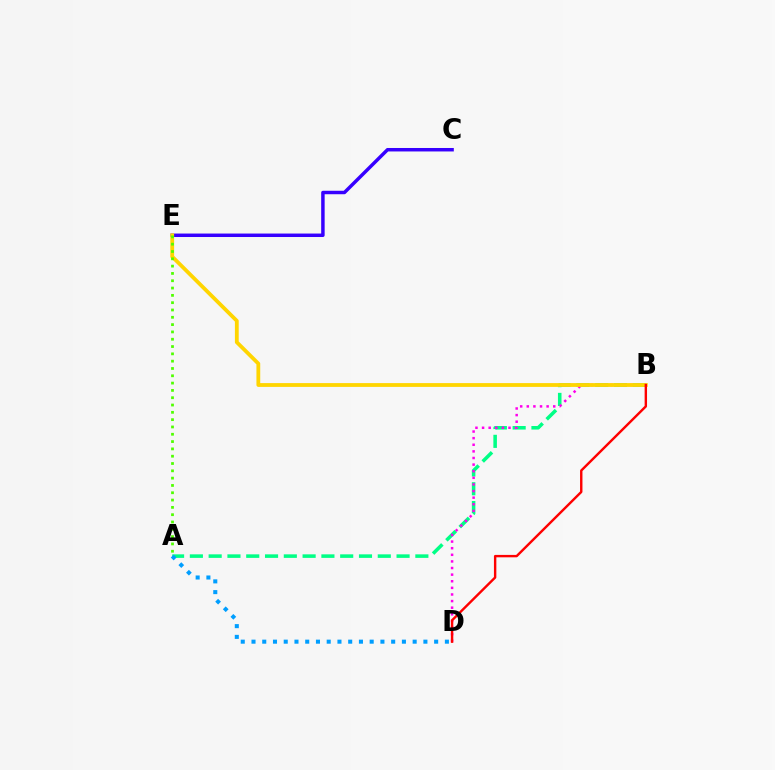{('C', 'E'): [{'color': '#3700ff', 'line_style': 'solid', 'thickness': 2.5}], ('A', 'B'): [{'color': '#00ff86', 'line_style': 'dashed', 'thickness': 2.55}], ('A', 'D'): [{'color': '#009eff', 'line_style': 'dotted', 'thickness': 2.92}], ('B', 'D'): [{'color': '#ff00ed', 'line_style': 'dotted', 'thickness': 1.8}, {'color': '#ff0000', 'line_style': 'solid', 'thickness': 1.73}], ('B', 'E'): [{'color': '#ffd500', 'line_style': 'solid', 'thickness': 2.74}], ('A', 'E'): [{'color': '#4fff00', 'line_style': 'dotted', 'thickness': 1.99}]}